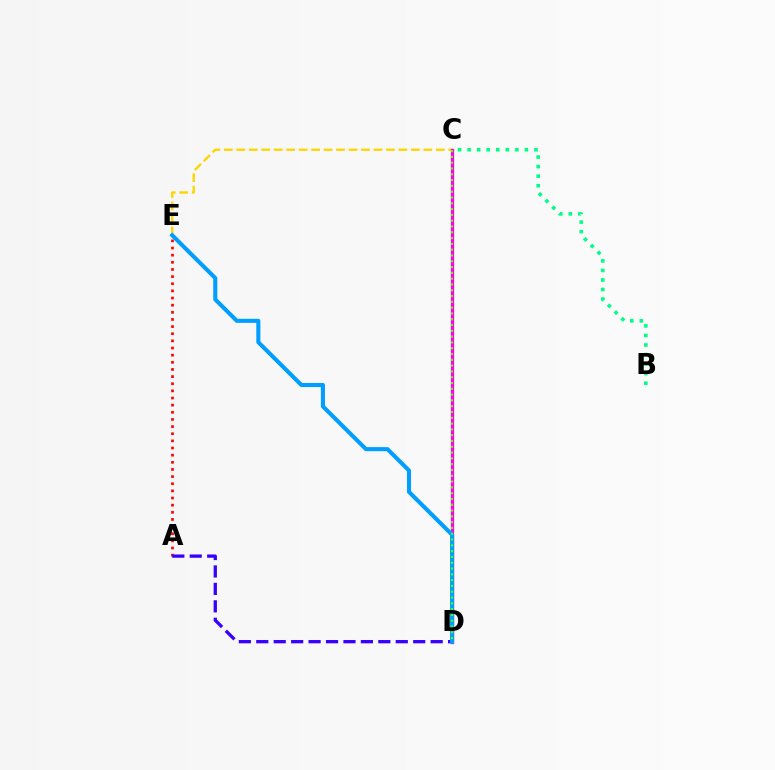{('C', 'E'): [{'color': '#ffd500', 'line_style': 'dashed', 'thickness': 1.69}], ('C', 'D'): [{'color': '#ff00ed', 'line_style': 'solid', 'thickness': 2.37}, {'color': '#4fff00', 'line_style': 'dotted', 'thickness': 1.58}], ('B', 'C'): [{'color': '#00ff86', 'line_style': 'dotted', 'thickness': 2.59}], ('A', 'E'): [{'color': '#ff0000', 'line_style': 'dotted', 'thickness': 1.94}], ('A', 'D'): [{'color': '#3700ff', 'line_style': 'dashed', 'thickness': 2.37}], ('D', 'E'): [{'color': '#009eff', 'line_style': 'solid', 'thickness': 2.93}]}